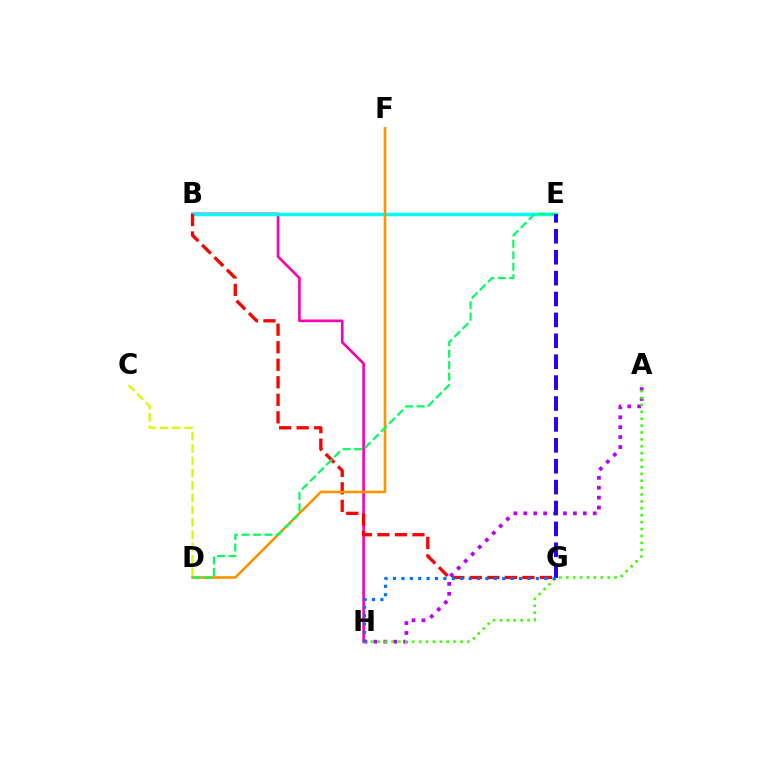{('B', 'H'): [{'color': '#ff00ac', 'line_style': 'solid', 'thickness': 1.91}], ('B', 'E'): [{'color': '#00fff6', 'line_style': 'solid', 'thickness': 2.51}], ('B', 'G'): [{'color': '#ff0000', 'line_style': 'dashed', 'thickness': 2.38}], ('D', 'F'): [{'color': '#ff9400', 'line_style': 'solid', 'thickness': 1.89}], ('D', 'E'): [{'color': '#00ff5c', 'line_style': 'dashed', 'thickness': 1.56}], ('A', 'H'): [{'color': '#b900ff', 'line_style': 'dotted', 'thickness': 2.69}, {'color': '#3dff00', 'line_style': 'dotted', 'thickness': 1.87}], ('E', 'G'): [{'color': '#2500ff', 'line_style': 'dashed', 'thickness': 2.84}], ('G', 'H'): [{'color': '#0074ff', 'line_style': 'dotted', 'thickness': 2.28}], ('C', 'D'): [{'color': '#d1ff00', 'line_style': 'dashed', 'thickness': 1.67}]}